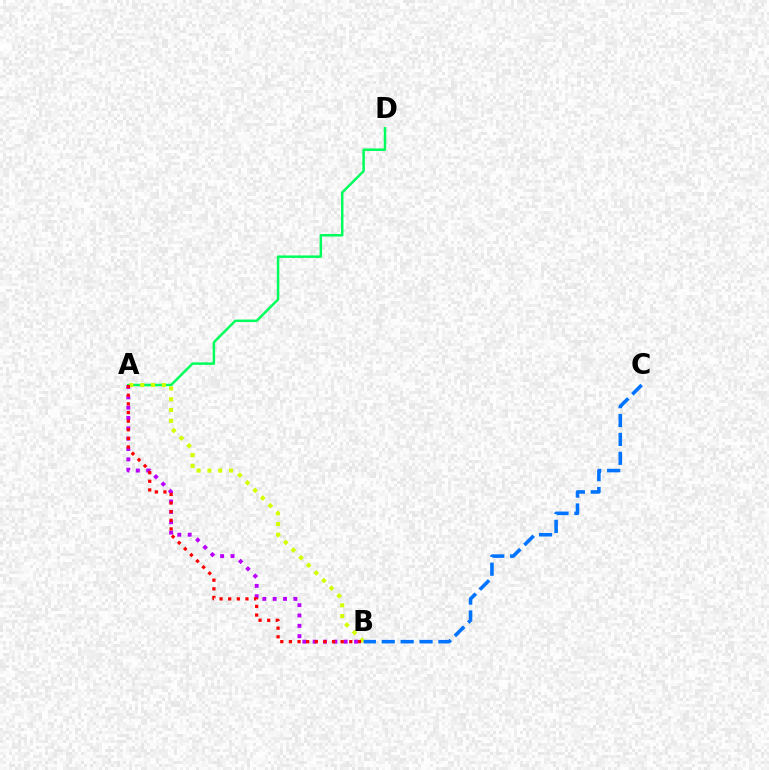{('A', 'D'): [{'color': '#00ff5c', 'line_style': 'solid', 'thickness': 1.79}], ('A', 'B'): [{'color': '#b900ff', 'line_style': 'dotted', 'thickness': 2.81}, {'color': '#d1ff00', 'line_style': 'dotted', 'thickness': 2.93}, {'color': '#ff0000', 'line_style': 'dotted', 'thickness': 2.34}], ('B', 'C'): [{'color': '#0074ff', 'line_style': 'dashed', 'thickness': 2.57}]}